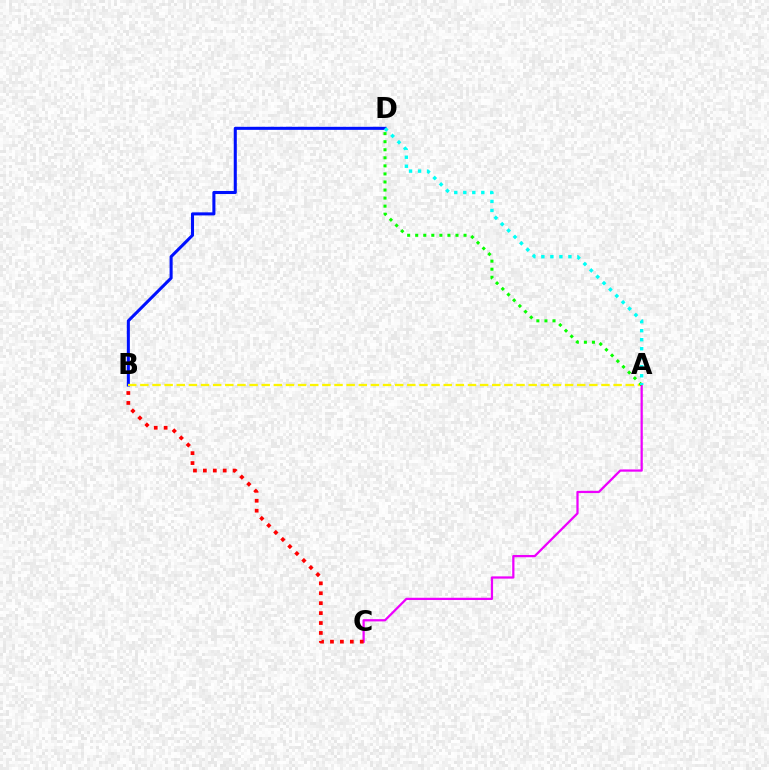{('B', 'D'): [{'color': '#0010ff', 'line_style': 'solid', 'thickness': 2.2}], ('A', 'B'): [{'color': '#fcf500', 'line_style': 'dashed', 'thickness': 1.65}], ('A', 'C'): [{'color': '#ee00ff', 'line_style': 'solid', 'thickness': 1.62}], ('B', 'C'): [{'color': '#ff0000', 'line_style': 'dotted', 'thickness': 2.7}], ('A', 'D'): [{'color': '#08ff00', 'line_style': 'dotted', 'thickness': 2.19}, {'color': '#00fff6', 'line_style': 'dotted', 'thickness': 2.45}]}